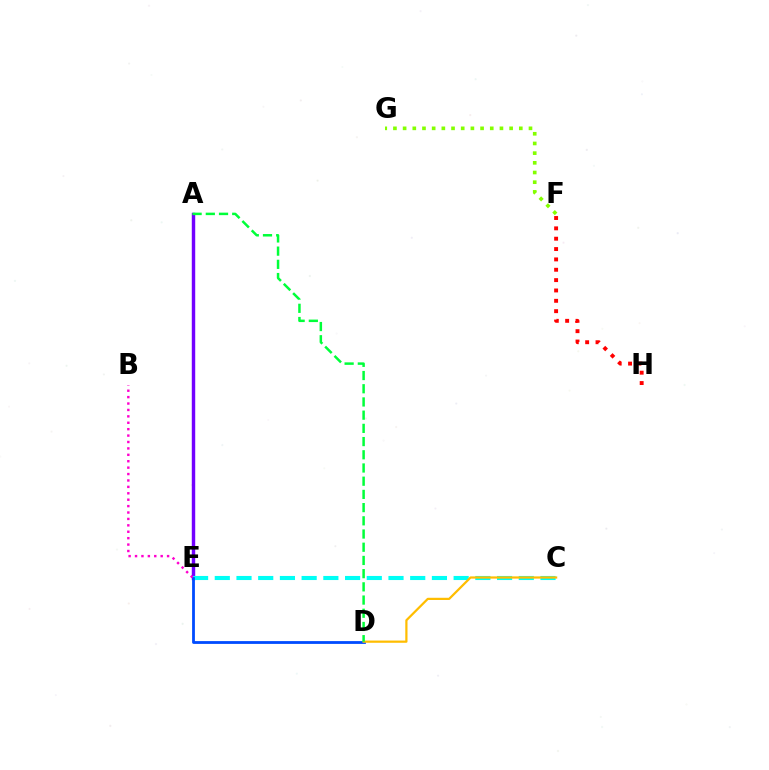{('A', 'E'): [{'color': '#7200ff', 'line_style': 'solid', 'thickness': 2.47}], ('C', 'E'): [{'color': '#00fff6', 'line_style': 'dashed', 'thickness': 2.95}], ('D', 'E'): [{'color': '#004bff', 'line_style': 'solid', 'thickness': 2.01}], ('C', 'D'): [{'color': '#ffbd00', 'line_style': 'solid', 'thickness': 1.6}], ('B', 'E'): [{'color': '#ff00cf', 'line_style': 'dotted', 'thickness': 1.74}], ('F', 'H'): [{'color': '#ff0000', 'line_style': 'dotted', 'thickness': 2.81}], ('F', 'G'): [{'color': '#84ff00', 'line_style': 'dotted', 'thickness': 2.63}], ('A', 'D'): [{'color': '#00ff39', 'line_style': 'dashed', 'thickness': 1.79}]}